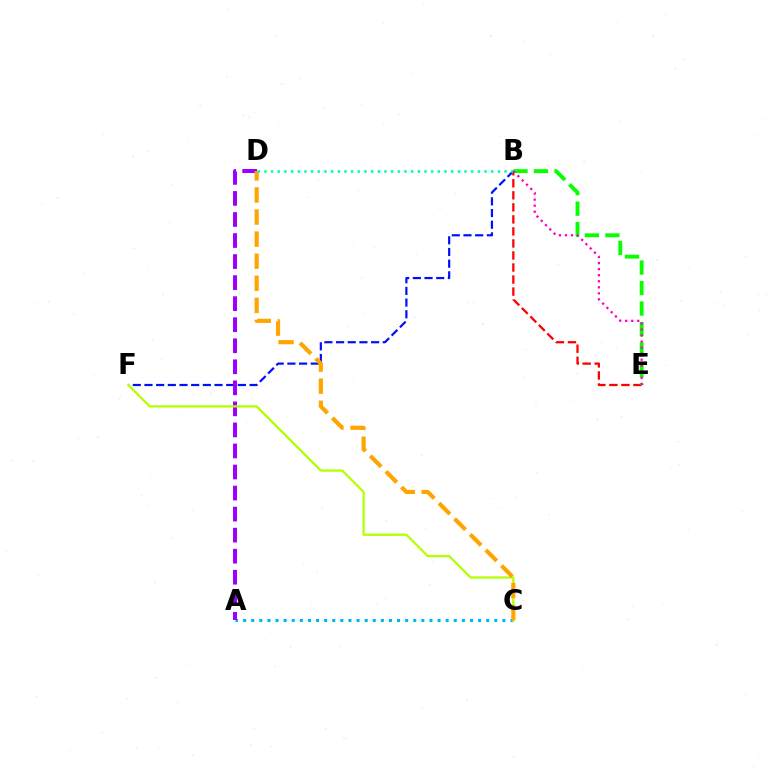{('A', 'C'): [{'color': '#00b5ff', 'line_style': 'dotted', 'thickness': 2.2}], ('B', 'F'): [{'color': '#0010ff', 'line_style': 'dashed', 'thickness': 1.59}], ('A', 'D'): [{'color': '#9b00ff', 'line_style': 'dashed', 'thickness': 2.86}], ('B', 'E'): [{'color': '#ff0000', 'line_style': 'dashed', 'thickness': 1.63}, {'color': '#08ff00', 'line_style': 'dashed', 'thickness': 2.79}, {'color': '#ff00bd', 'line_style': 'dotted', 'thickness': 1.64}], ('C', 'F'): [{'color': '#b3ff00', 'line_style': 'solid', 'thickness': 1.63}], ('C', 'D'): [{'color': '#ffa500', 'line_style': 'dashed', 'thickness': 3.0}], ('B', 'D'): [{'color': '#00ff9d', 'line_style': 'dotted', 'thickness': 1.81}]}